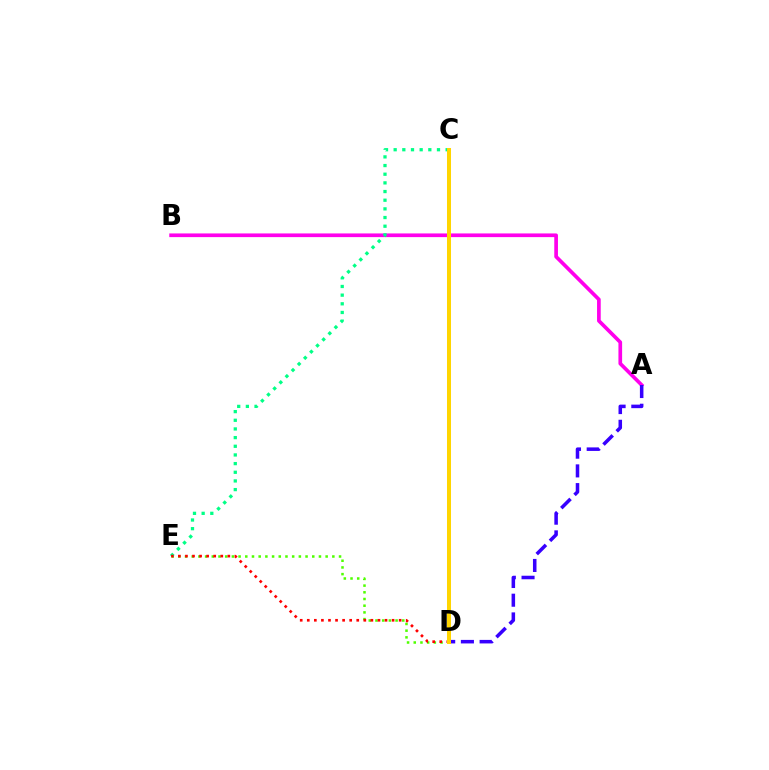{('D', 'E'): [{'color': '#4fff00', 'line_style': 'dotted', 'thickness': 1.82}, {'color': '#ff0000', 'line_style': 'dotted', 'thickness': 1.92}], ('C', 'D'): [{'color': '#009eff', 'line_style': 'dashed', 'thickness': 1.67}, {'color': '#ffd500', 'line_style': 'solid', 'thickness': 2.88}], ('A', 'B'): [{'color': '#ff00ed', 'line_style': 'solid', 'thickness': 2.65}], ('C', 'E'): [{'color': '#00ff86', 'line_style': 'dotted', 'thickness': 2.35}], ('A', 'D'): [{'color': '#3700ff', 'line_style': 'dashed', 'thickness': 2.54}]}